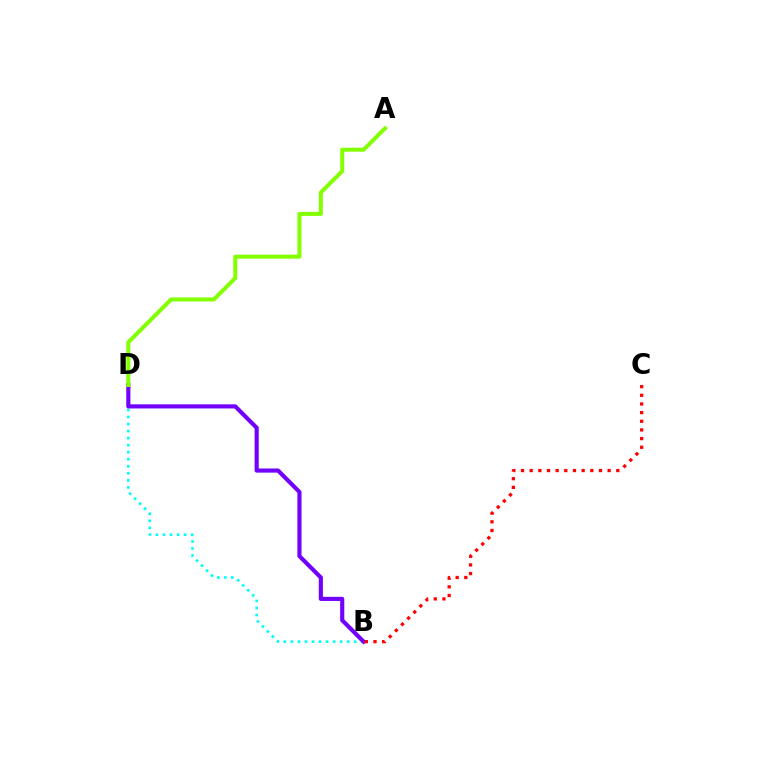{('B', 'D'): [{'color': '#00fff6', 'line_style': 'dotted', 'thickness': 1.91}, {'color': '#7200ff', 'line_style': 'solid', 'thickness': 2.98}], ('A', 'D'): [{'color': '#84ff00', 'line_style': 'solid', 'thickness': 2.9}], ('B', 'C'): [{'color': '#ff0000', 'line_style': 'dotted', 'thickness': 2.35}]}